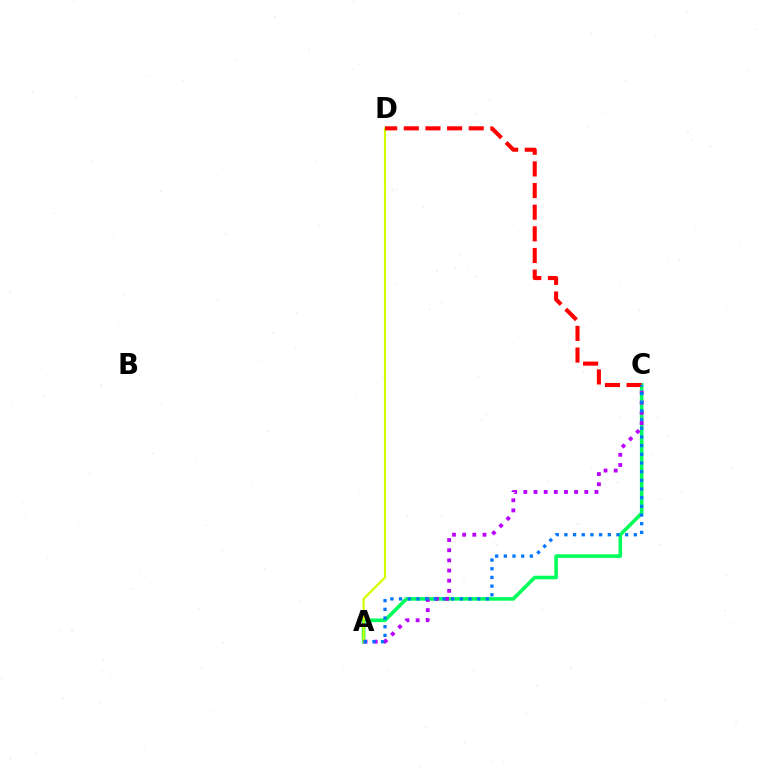{('A', 'C'): [{'color': '#00ff5c', 'line_style': 'solid', 'thickness': 2.6}, {'color': '#b900ff', 'line_style': 'dotted', 'thickness': 2.76}, {'color': '#0074ff', 'line_style': 'dotted', 'thickness': 2.36}], ('A', 'D'): [{'color': '#d1ff00', 'line_style': 'solid', 'thickness': 1.59}], ('C', 'D'): [{'color': '#ff0000', 'line_style': 'dashed', 'thickness': 2.94}]}